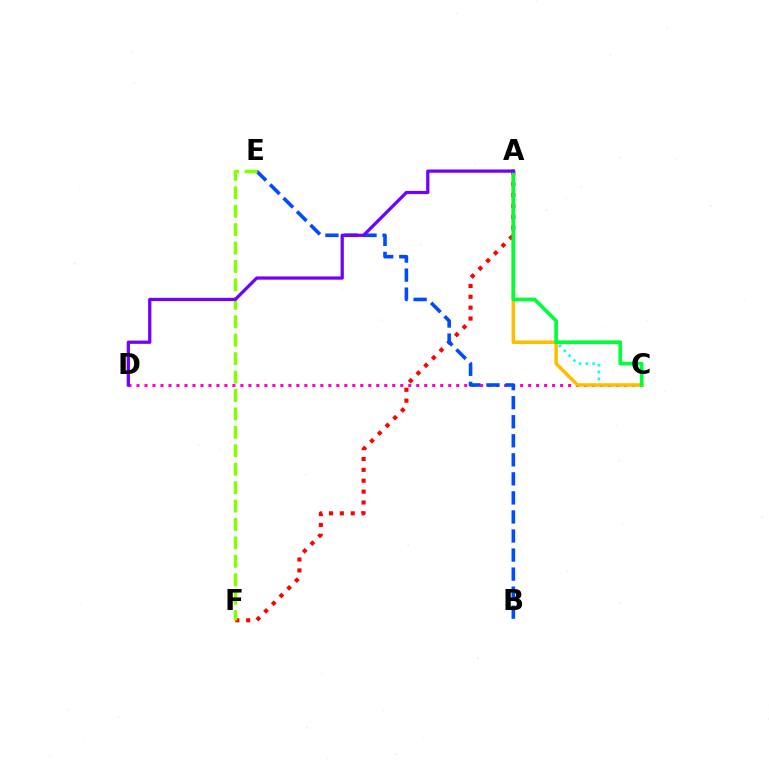{('C', 'D'): [{'color': '#ff00cf', 'line_style': 'dotted', 'thickness': 2.17}], ('A', 'C'): [{'color': '#00fff6', 'line_style': 'dotted', 'thickness': 1.85}, {'color': '#ffbd00', 'line_style': 'solid', 'thickness': 2.52}, {'color': '#00ff39', 'line_style': 'solid', 'thickness': 2.63}], ('A', 'F'): [{'color': '#ff0000', 'line_style': 'dotted', 'thickness': 2.95}], ('B', 'E'): [{'color': '#004bff', 'line_style': 'dashed', 'thickness': 2.59}], ('E', 'F'): [{'color': '#84ff00', 'line_style': 'dashed', 'thickness': 2.5}], ('A', 'D'): [{'color': '#7200ff', 'line_style': 'solid', 'thickness': 2.34}]}